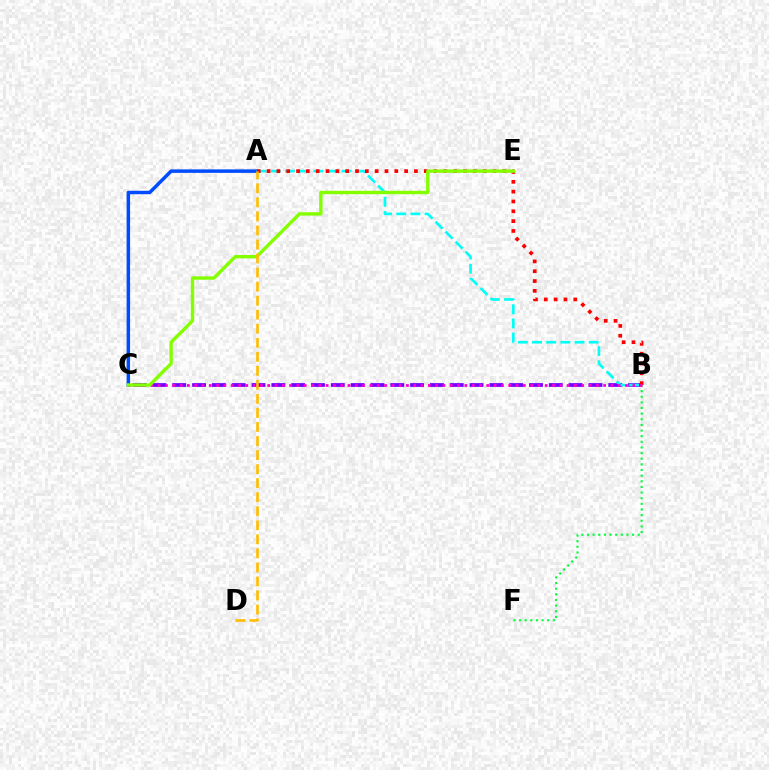{('B', 'C'): [{'color': '#7200ff', 'line_style': 'dashed', 'thickness': 2.69}, {'color': '#ff00cf', 'line_style': 'dotted', 'thickness': 1.98}], ('A', 'C'): [{'color': '#004bff', 'line_style': 'solid', 'thickness': 2.5}], ('A', 'B'): [{'color': '#00fff6', 'line_style': 'dashed', 'thickness': 1.92}, {'color': '#ff0000', 'line_style': 'dotted', 'thickness': 2.67}], ('B', 'F'): [{'color': '#00ff39', 'line_style': 'dotted', 'thickness': 1.53}], ('C', 'E'): [{'color': '#84ff00', 'line_style': 'solid', 'thickness': 2.44}], ('A', 'D'): [{'color': '#ffbd00', 'line_style': 'dashed', 'thickness': 1.91}]}